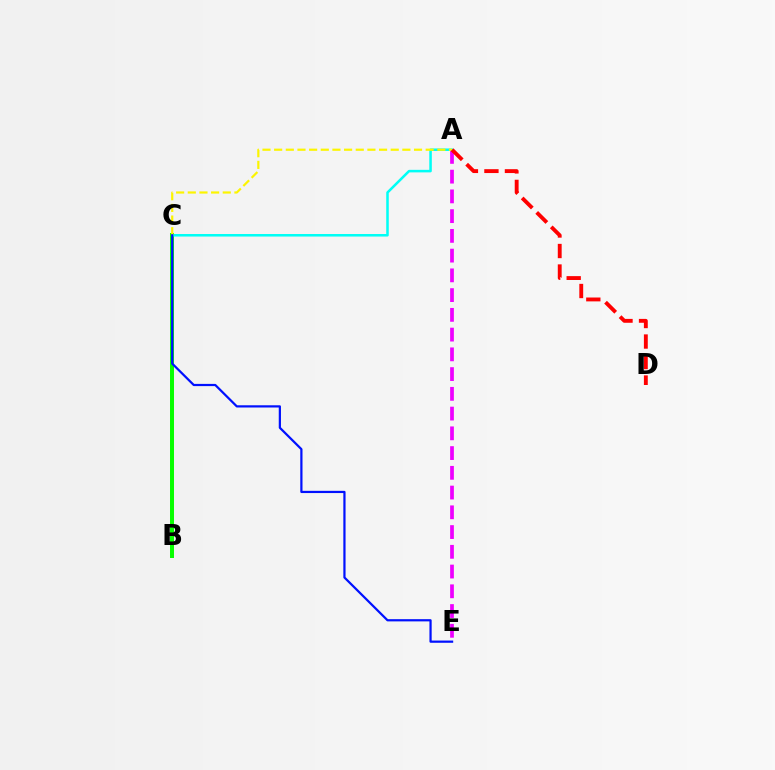{('A', 'E'): [{'color': '#ee00ff', 'line_style': 'dashed', 'thickness': 2.68}], ('B', 'C'): [{'color': '#08ff00', 'line_style': 'solid', 'thickness': 2.86}], ('A', 'C'): [{'color': '#00fff6', 'line_style': 'solid', 'thickness': 1.82}, {'color': '#fcf500', 'line_style': 'dashed', 'thickness': 1.58}], ('C', 'E'): [{'color': '#0010ff', 'line_style': 'solid', 'thickness': 1.6}], ('A', 'D'): [{'color': '#ff0000', 'line_style': 'dashed', 'thickness': 2.79}]}